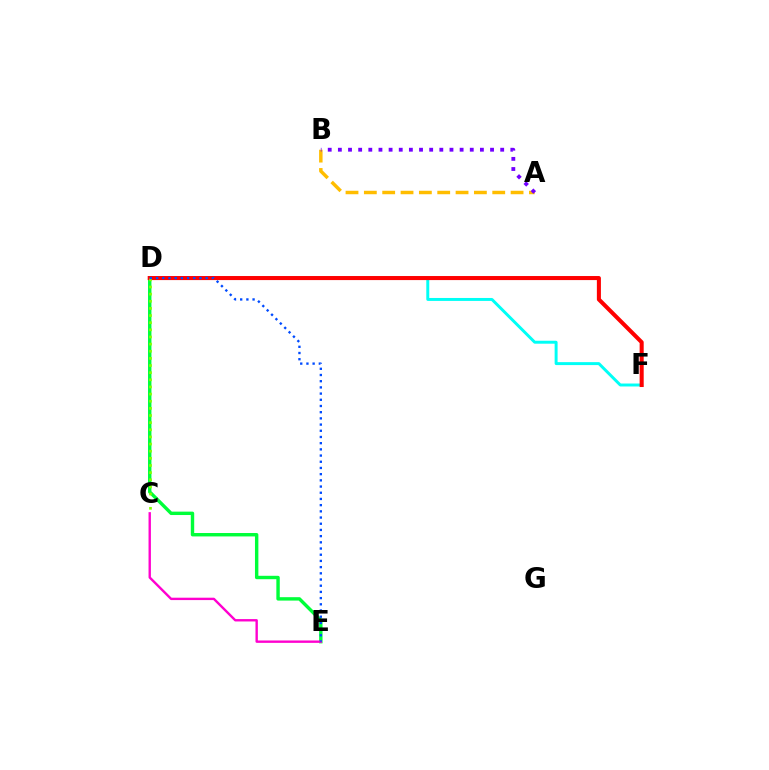{('A', 'B'): [{'color': '#ffbd00', 'line_style': 'dashed', 'thickness': 2.49}, {'color': '#7200ff', 'line_style': 'dotted', 'thickness': 2.76}], ('D', 'E'): [{'color': '#00ff39', 'line_style': 'solid', 'thickness': 2.45}, {'color': '#004bff', 'line_style': 'dotted', 'thickness': 1.68}], ('D', 'F'): [{'color': '#00fff6', 'line_style': 'solid', 'thickness': 2.12}, {'color': '#ff0000', 'line_style': 'solid', 'thickness': 2.92}], ('C', 'E'): [{'color': '#ff00cf', 'line_style': 'solid', 'thickness': 1.72}], ('C', 'D'): [{'color': '#84ff00', 'line_style': 'dotted', 'thickness': 1.94}]}